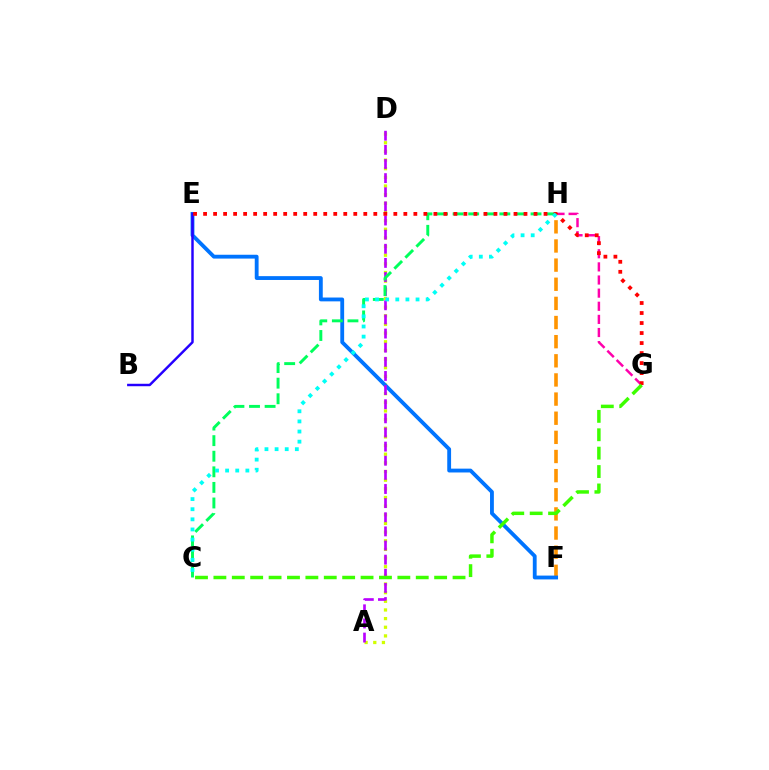{('G', 'H'): [{'color': '#ff00ac', 'line_style': 'dashed', 'thickness': 1.78}], ('A', 'D'): [{'color': '#d1ff00', 'line_style': 'dotted', 'thickness': 2.35}, {'color': '#b900ff', 'line_style': 'dashed', 'thickness': 1.92}], ('F', 'H'): [{'color': '#ff9400', 'line_style': 'dashed', 'thickness': 2.6}], ('E', 'F'): [{'color': '#0074ff', 'line_style': 'solid', 'thickness': 2.76}], ('C', 'H'): [{'color': '#00ff5c', 'line_style': 'dashed', 'thickness': 2.12}, {'color': '#00fff6', 'line_style': 'dotted', 'thickness': 2.75}], ('B', 'E'): [{'color': '#2500ff', 'line_style': 'solid', 'thickness': 1.77}], ('E', 'G'): [{'color': '#ff0000', 'line_style': 'dotted', 'thickness': 2.72}], ('C', 'G'): [{'color': '#3dff00', 'line_style': 'dashed', 'thickness': 2.5}]}